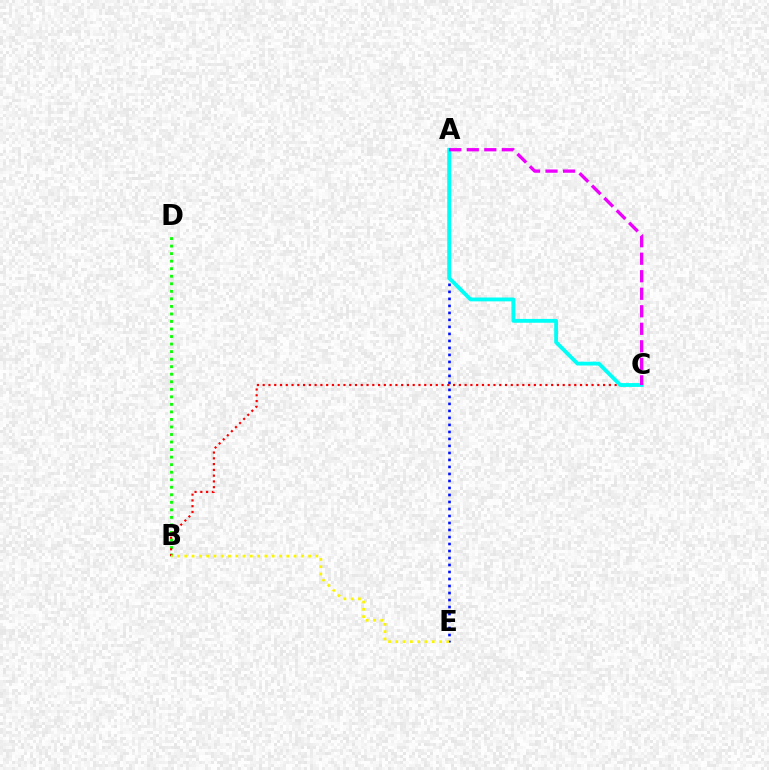{('B', 'D'): [{'color': '#08ff00', 'line_style': 'dotted', 'thickness': 2.05}], ('A', 'E'): [{'color': '#0010ff', 'line_style': 'dotted', 'thickness': 1.9}], ('B', 'C'): [{'color': '#ff0000', 'line_style': 'dotted', 'thickness': 1.57}], ('B', 'E'): [{'color': '#fcf500', 'line_style': 'dotted', 'thickness': 1.98}], ('A', 'C'): [{'color': '#00fff6', 'line_style': 'solid', 'thickness': 2.77}, {'color': '#ee00ff', 'line_style': 'dashed', 'thickness': 2.38}]}